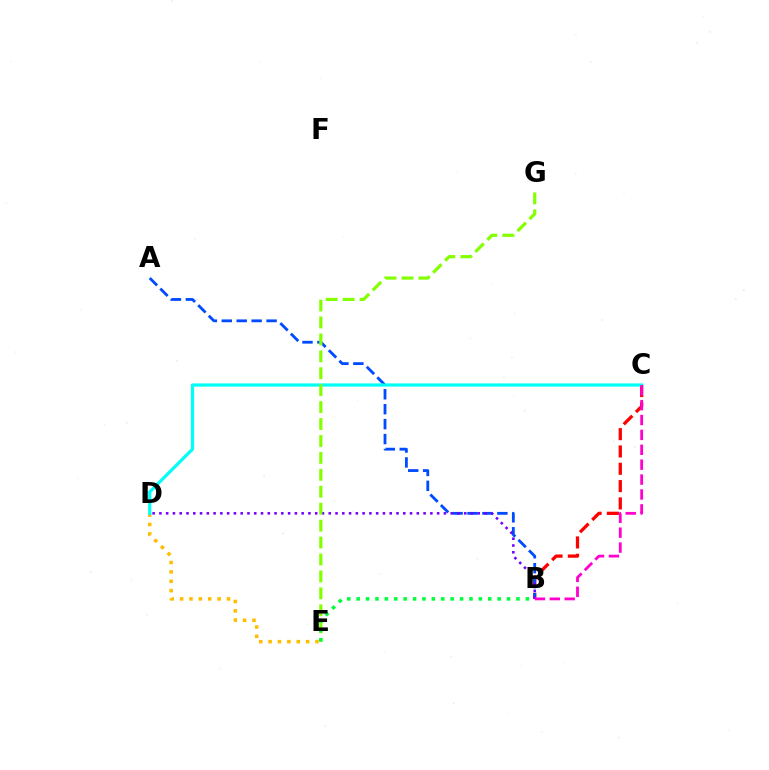{('B', 'C'): [{'color': '#ff0000', 'line_style': 'dashed', 'thickness': 2.35}, {'color': '#ff00cf', 'line_style': 'dashed', 'thickness': 2.02}], ('D', 'E'): [{'color': '#ffbd00', 'line_style': 'dotted', 'thickness': 2.55}], ('A', 'B'): [{'color': '#004bff', 'line_style': 'dashed', 'thickness': 2.03}], ('B', 'D'): [{'color': '#7200ff', 'line_style': 'dotted', 'thickness': 1.84}], ('C', 'D'): [{'color': '#00fff6', 'line_style': 'solid', 'thickness': 2.31}], ('E', 'G'): [{'color': '#84ff00', 'line_style': 'dashed', 'thickness': 2.3}], ('B', 'E'): [{'color': '#00ff39', 'line_style': 'dotted', 'thickness': 2.55}]}